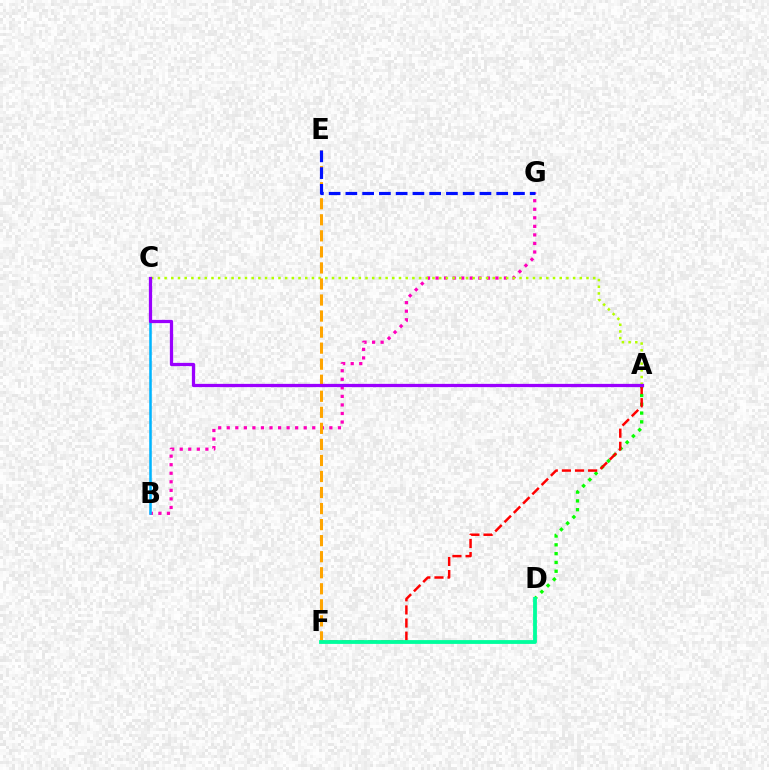{('B', 'G'): [{'color': '#ff00bd', 'line_style': 'dotted', 'thickness': 2.32}], ('A', 'D'): [{'color': '#08ff00', 'line_style': 'dotted', 'thickness': 2.39}], ('A', 'C'): [{'color': '#b3ff00', 'line_style': 'dotted', 'thickness': 1.82}, {'color': '#9b00ff', 'line_style': 'solid', 'thickness': 2.35}], ('B', 'C'): [{'color': '#00b5ff', 'line_style': 'solid', 'thickness': 1.85}], ('A', 'F'): [{'color': '#ff0000', 'line_style': 'dashed', 'thickness': 1.78}], ('E', 'F'): [{'color': '#ffa500', 'line_style': 'dashed', 'thickness': 2.18}], ('E', 'G'): [{'color': '#0010ff', 'line_style': 'dashed', 'thickness': 2.28}], ('D', 'F'): [{'color': '#00ff9d', 'line_style': 'solid', 'thickness': 2.75}]}